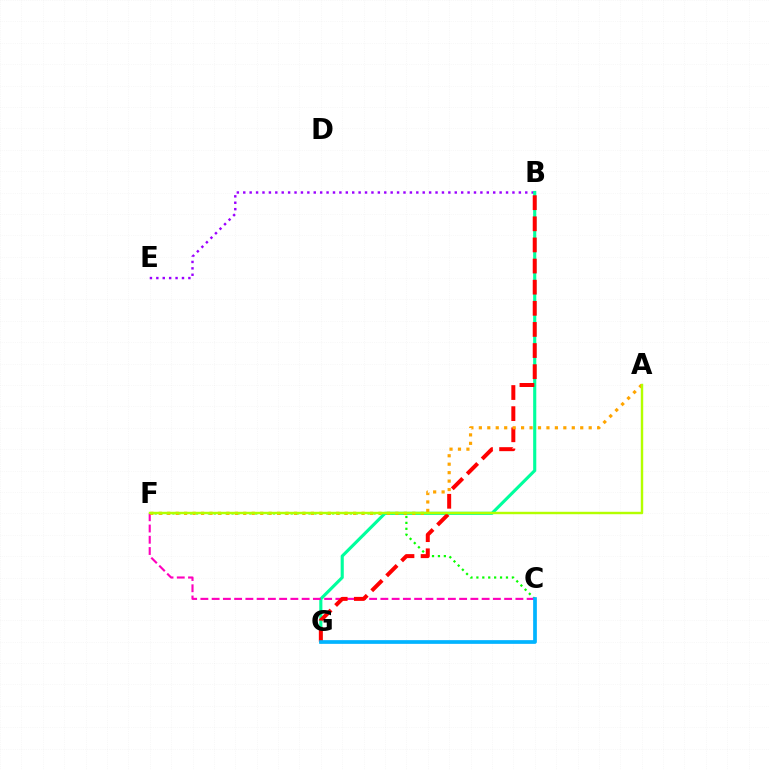{('C', 'G'): [{'color': '#0010ff', 'line_style': 'solid', 'thickness': 1.64}, {'color': '#00b5ff', 'line_style': 'solid', 'thickness': 2.62}], ('B', 'E'): [{'color': '#9b00ff', 'line_style': 'dotted', 'thickness': 1.74}], ('C', 'F'): [{'color': '#08ff00', 'line_style': 'dotted', 'thickness': 1.61}, {'color': '#ff00bd', 'line_style': 'dashed', 'thickness': 1.53}], ('B', 'G'): [{'color': '#00ff9d', 'line_style': 'solid', 'thickness': 2.25}, {'color': '#ff0000', 'line_style': 'dashed', 'thickness': 2.87}], ('A', 'F'): [{'color': '#ffa500', 'line_style': 'dotted', 'thickness': 2.3}, {'color': '#b3ff00', 'line_style': 'solid', 'thickness': 1.75}]}